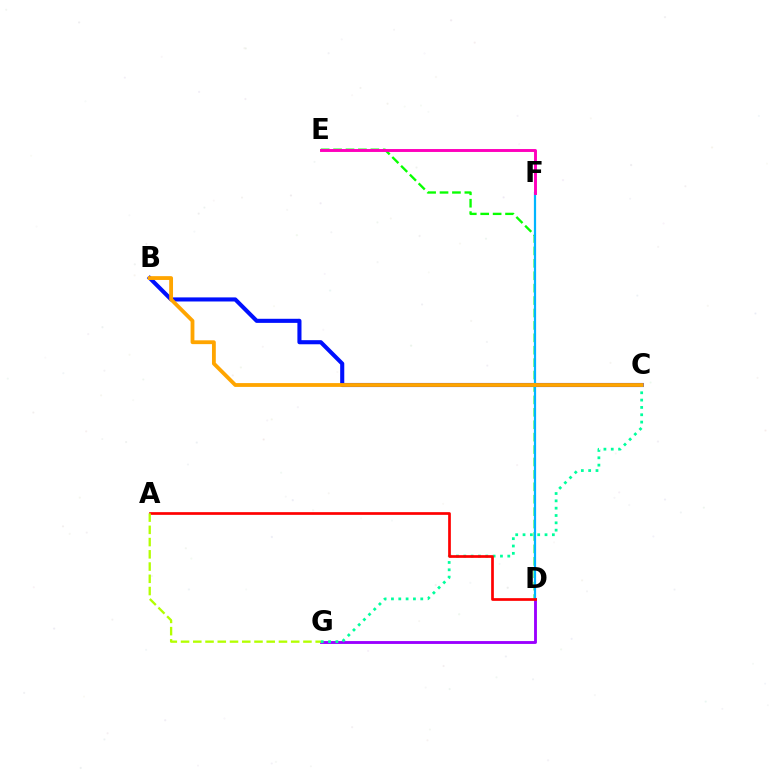{('B', 'C'): [{'color': '#0010ff', 'line_style': 'solid', 'thickness': 2.95}, {'color': '#ffa500', 'line_style': 'solid', 'thickness': 2.75}], ('D', 'E'): [{'color': '#08ff00', 'line_style': 'dashed', 'thickness': 1.69}], ('D', 'G'): [{'color': '#9b00ff', 'line_style': 'solid', 'thickness': 2.06}], ('C', 'G'): [{'color': '#00ff9d', 'line_style': 'dotted', 'thickness': 1.99}], ('D', 'F'): [{'color': '#00b5ff', 'line_style': 'solid', 'thickness': 1.6}], ('A', 'D'): [{'color': '#ff0000', 'line_style': 'solid', 'thickness': 1.95}], ('E', 'F'): [{'color': '#ff00bd', 'line_style': 'solid', 'thickness': 2.1}], ('A', 'G'): [{'color': '#b3ff00', 'line_style': 'dashed', 'thickness': 1.66}]}